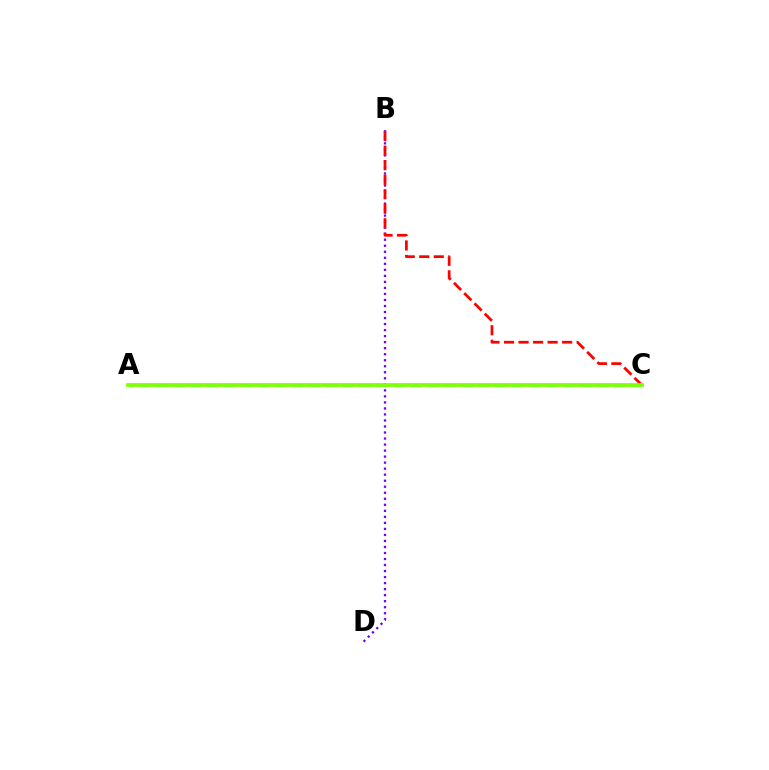{('B', 'D'): [{'color': '#7200ff', 'line_style': 'dotted', 'thickness': 1.64}], ('A', 'C'): [{'color': '#00fff6', 'line_style': 'dashed', 'thickness': 2.3}, {'color': '#84ff00', 'line_style': 'solid', 'thickness': 2.68}], ('B', 'C'): [{'color': '#ff0000', 'line_style': 'dashed', 'thickness': 1.97}]}